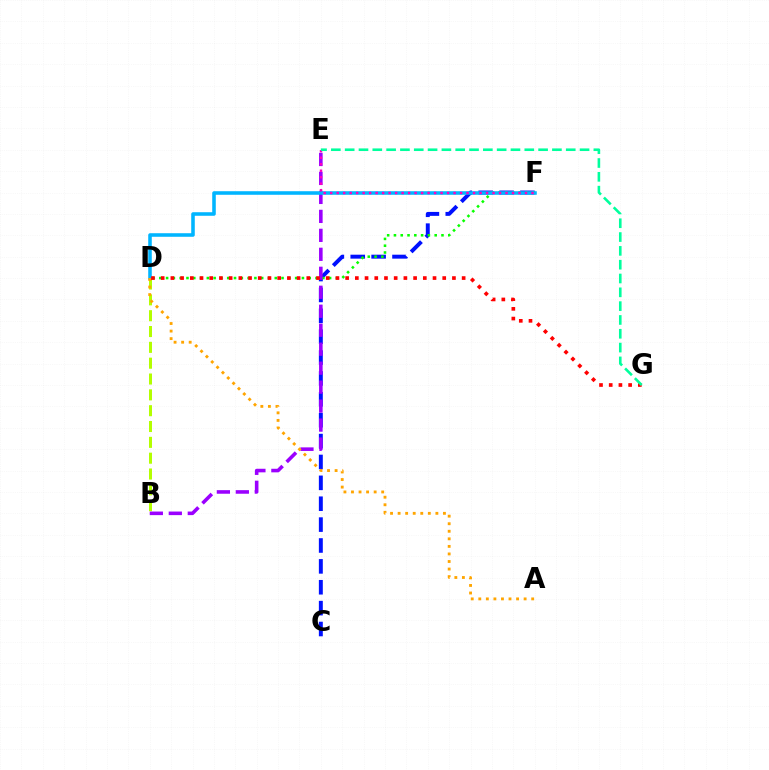{('C', 'F'): [{'color': '#0010ff', 'line_style': 'dashed', 'thickness': 2.84}], ('B', 'D'): [{'color': '#b3ff00', 'line_style': 'dashed', 'thickness': 2.15}], ('D', 'F'): [{'color': '#08ff00', 'line_style': 'dotted', 'thickness': 1.85}, {'color': '#00b5ff', 'line_style': 'solid', 'thickness': 2.56}], ('B', 'E'): [{'color': '#9b00ff', 'line_style': 'dashed', 'thickness': 2.58}], ('E', 'F'): [{'color': '#ff00bd', 'line_style': 'dotted', 'thickness': 1.76}], ('A', 'D'): [{'color': '#ffa500', 'line_style': 'dotted', 'thickness': 2.05}], ('D', 'G'): [{'color': '#ff0000', 'line_style': 'dotted', 'thickness': 2.64}], ('E', 'G'): [{'color': '#00ff9d', 'line_style': 'dashed', 'thickness': 1.88}]}